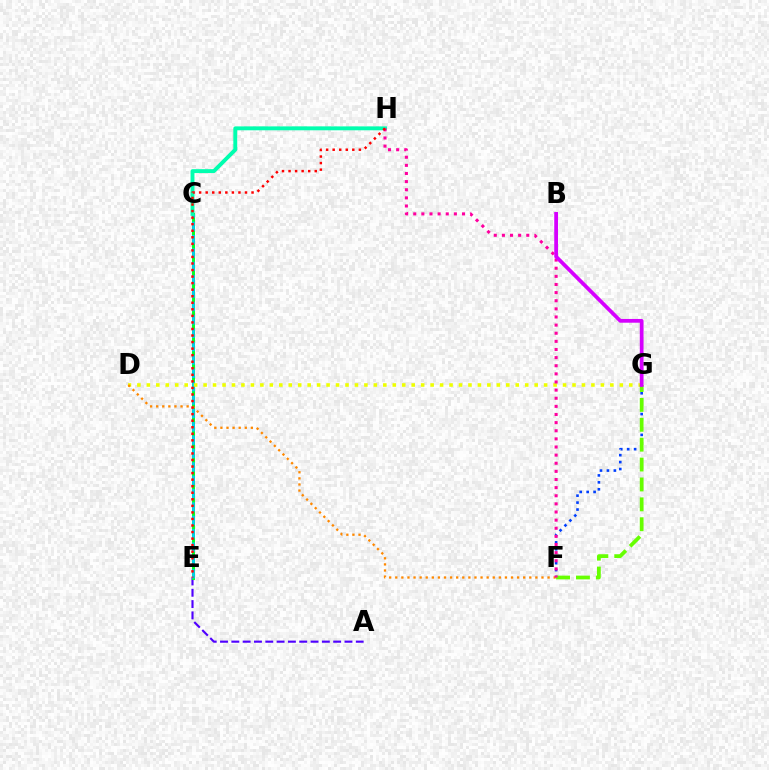{('A', 'E'): [{'color': '#4f00ff', 'line_style': 'dashed', 'thickness': 1.54}], ('F', 'G'): [{'color': '#003fff', 'line_style': 'dotted', 'thickness': 1.89}, {'color': '#66ff00', 'line_style': 'dashed', 'thickness': 2.7}], ('C', 'E'): [{'color': '#00ff27', 'line_style': 'solid', 'thickness': 2.12}, {'color': '#00c7ff', 'line_style': 'dashed', 'thickness': 1.82}], ('D', 'G'): [{'color': '#eeff00', 'line_style': 'dotted', 'thickness': 2.57}], ('C', 'H'): [{'color': '#00ffaf', 'line_style': 'solid', 'thickness': 2.8}], ('D', 'F'): [{'color': '#ff8800', 'line_style': 'dotted', 'thickness': 1.66}], ('F', 'H'): [{'color': '#ff00a0', 'line_style': 'dotted', 'thickness': 2.21}], ('E', 'H'): [{'color': '#ff0000', 'line_style': 'dotted', 'thickness': 1.78}], ('B', 'G'): [{'color': '#d600ff', 'line_style': 'solid', 'thickness': 2.69}]}